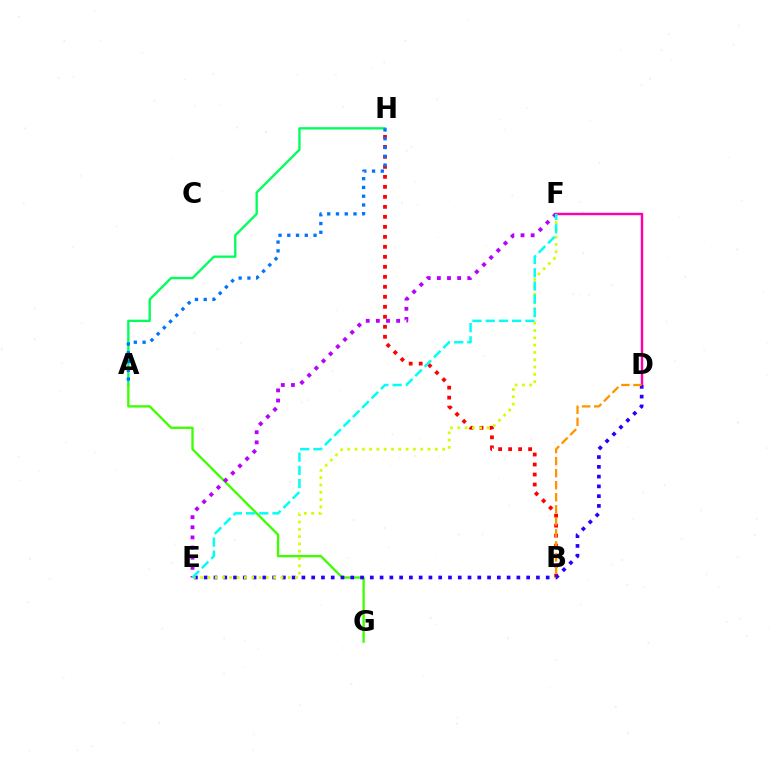{('B', 'H'): [{'color': '#ff0000', 'line_style': 'dotted', 'thickness': 2.72}], ('A', 'H'): [{'color': '#00ff5c', 'line_style': 'solid', 'thickness': 1.69}, {'color': '#0074ff', 'line_style': 'dotted', 'thickness': 2.38}], ('A', 'G'): [{'color': '#3dff00', 'line_style': 'solid', 'thickness': 1.67}], ('D', 'F'): [{'color': '#ff00ac', 'line_style': 'solid', 'thickness': 1.75}], ('D', 'E'): [{'color': '#2500ff', 'line_style': 'dotted', 'thickness': 2.65}], ('E', 'F'): [{'color': '#d1ff00', 'line_style': 'dotted', 'thickness': 1.98}, {'color': '#b900ff', 'line_style': 'dotted', 'thickness': 2.75}, {'color': '#00fff6', 'line_style': 'dashed', 'thickness': 1.8}], ('B', 'D'): [{'color': '#ff9400', 'line_style': 'dashed', 'thickness': 1.64}]}